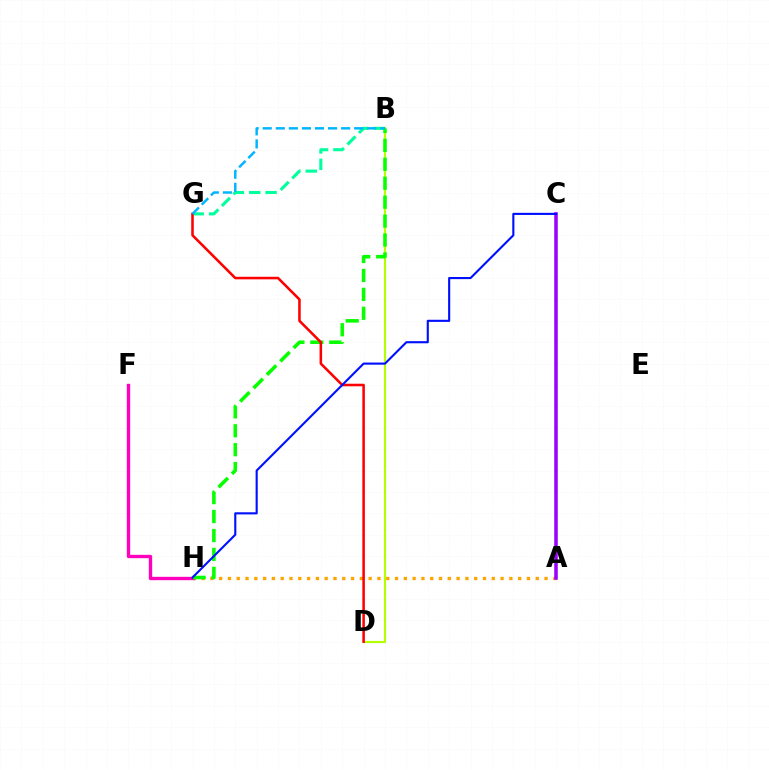{('A', 'H'): [{'color': '#ffa500', 'line_style': 'dotted', 'thickness': 2.39}], ('B', 'D'): [{'color': '#b3ff00', 'line_style': 'solid', 'thickness': 1.54}], ('F', 'H'): [{'color': '#ff00bd', 'line_style': 'solid', 'thickness': 2.42}], ('B', 'H'): [{'color': '#08ff00', 'line_style': 'dashed', 'thickness': 2.57}], ('B', 'G'): [{'color': '#00ff9d', 'line_style': 'dashed', 'thickness': 2.22}, {'color': '#00b5ff', 'line_style': 'dashed', 'thickness': 1.77}], ('A', 'C'): [{'color': '#9b00ff', 'line_style': 'solid', 'thickness': 2.55}], ('D', 'G'): [{'color': '#ff0000', 'line_style': 'solid', 'thickness': 1.84}], ('C', 'H'): [{'color': '#0010ff', 'line_style': 'solid', 'thickness': 1.53}]}